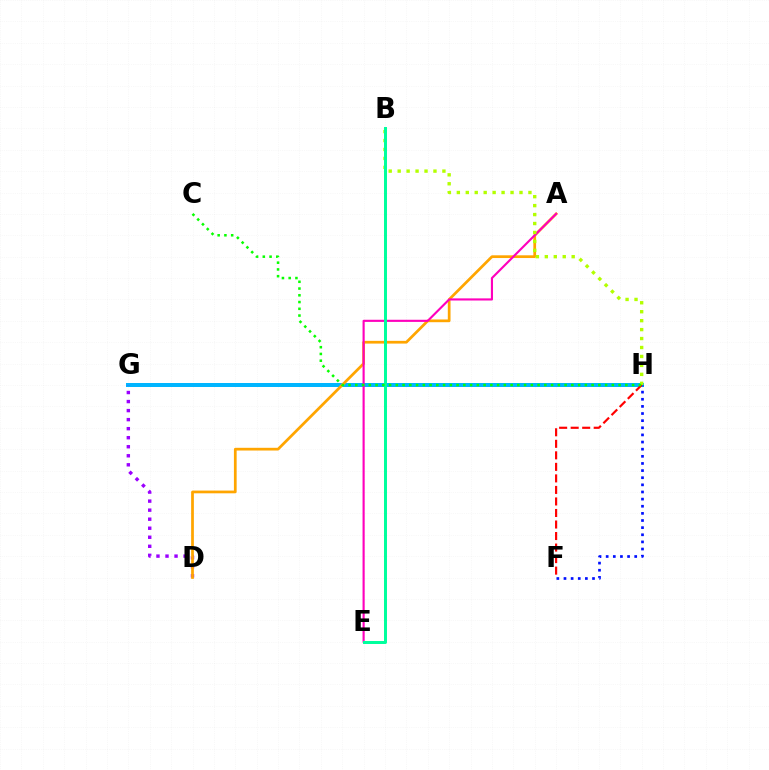{('G', 'H'): [{'color': '#00b5ff', 'line_style': 'solid', 'thickness': 2.88}], ('D', 'G'): [{'color': '#9b00ff', 'line_style': 'dotted', 'thickness': 2.45}], ('A', 'D'): [{'color': '#ffa500', 'line_style': 'solid', 'thickness': 1.97}], ('F', 'H'): [{'color': '#0010ff', 'line_style': 'dotted', 'thickness': 1.94}, {'color': '#ff0000', 'line_style': 'dashed', 'thickness': 1.57}], ('A', 'E'): [{'color': '#ff00bd', 'line_style': 'solid', 'thickness': 1.54}], ('B', 'H'): [{'color': '#b3ff00', 'line_style': 'dotted', 'thickness': 2.43}], ('B', 'E'): [{'color': '#00ff9d', 'line_style': 'solid', 'thickness': 2.15}], ('C', 'H'): [{'color': '#08ff00', 'line_style': 'dotted', 'thickness': 1.83}]}